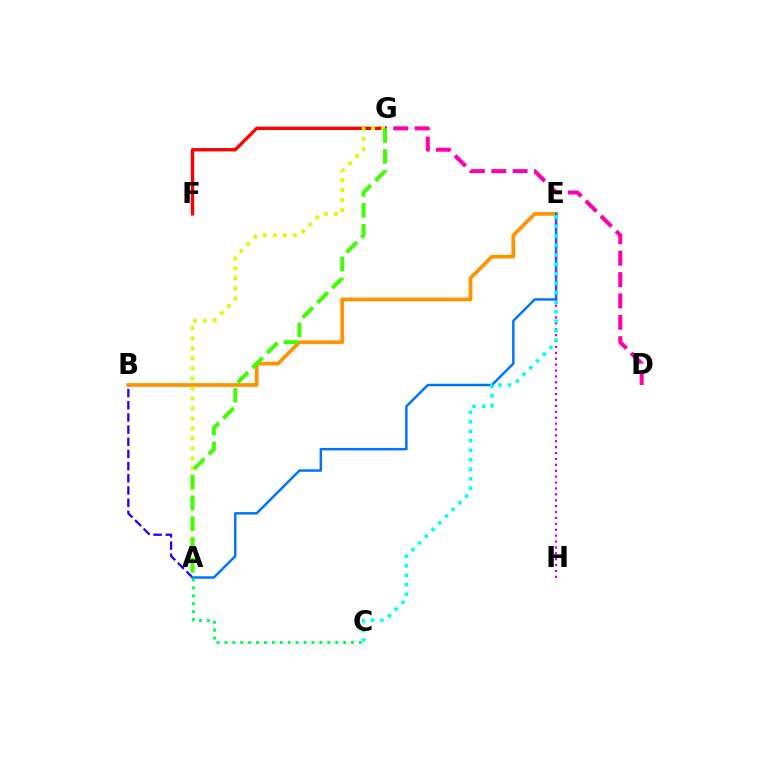{('B', 'E'): [{'color': '#ff9400', 'line_style': 'solid', 'thickness': 2.69}], ('F', 'G'): [{'color': '#ff0000', 'line_style': 'solid', 'thickness': 2.41}], ('A', 'B'): [{'color': '#2500ff', 'line_style': 'dashed', 'thickness': 1.65}], ('D', 'G'): [{'color': '#ff00ac', 'line_style': 'dashed', 'thickness': 2.9}], ('A', 'G'): [{'color': '#d1ff00', 'line_style': 'dotted', 'thickness': 2.72}, {'color': '#3dff00', 'line_style': 'dashed', 'thickness': 2.84}], ('A', 'E'): [{'color': '#0074ff', 'line_style': 'solid', 'thickness': 1.78}], ('E', 'H'): [{'color': '#b900ff', 'line_style': 'dotted', 'thickness': 1.6}], ('A', 'C'): [{'color': '#00ff5c', 'line_style': 'dotted', 'thickness': 2.15}], ('C', 'E'): [{'color': '#00fff6', 'line_style': 'dotted', 'thickness': 2.58}]}